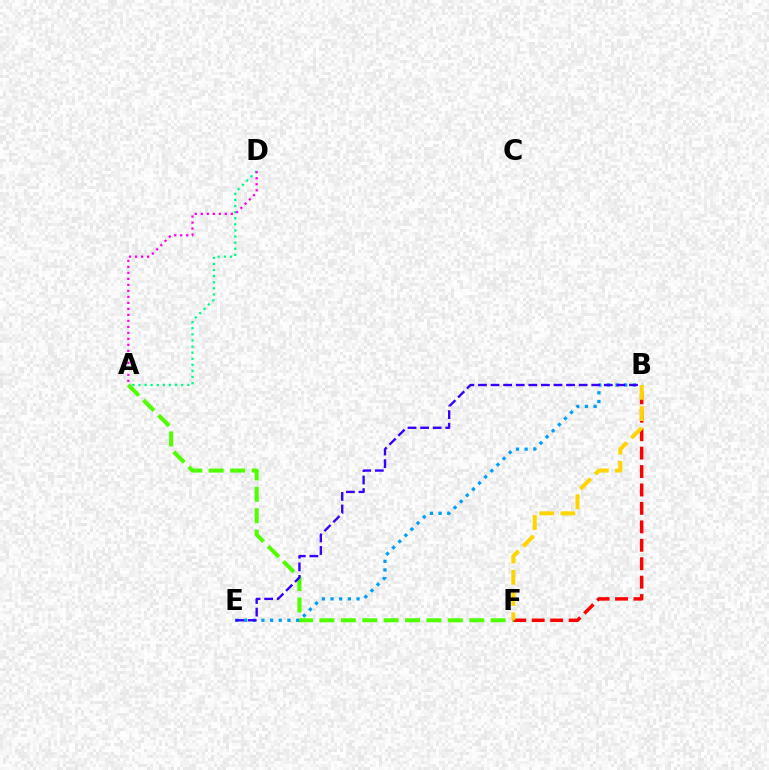{('A', 'D'): [{'color': '#00ff86', 'line_style': 'dotted', 'thickness': 1.66}, {'color': '#ff00ed', 'line_style': 'dotted', 'thickness': 1.63}], ('A', 'F'): [{'color': '#4fff00', 'line_style': 'dashed', 'thickness': 2.91}], ('B', 'F'): [{'color': '#ff0000', 'line_style': 'dashed', 'thickness': 2.5}, {'color': '#ffd500', 'line_style': 'dashed', 'thickness': 2.88}], ('B', 'E'): [{'color': '#009eff', 'line_style': 'dotted', 'thickness': 2.35}, {'color': '#3700ff', 'line_style': 'dashed', 'thickness': 1.71}]}